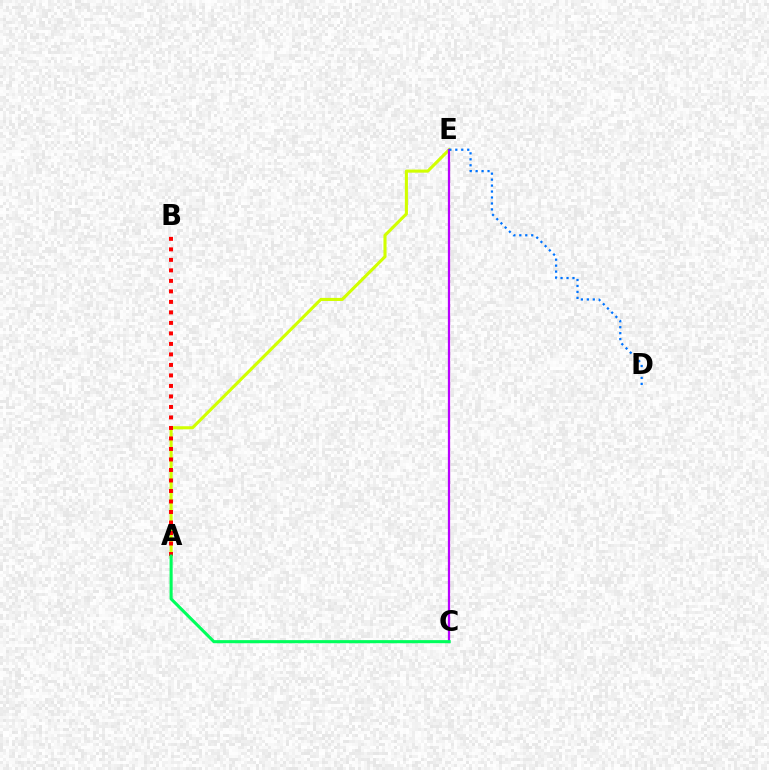{('A', 'E'): [{'color': '#d1ff00', 'line_style': 'solid', 'thickness': 2.22}], ('A', 'B'): [{'color': '#ff0000', 'line_style': 'dotted', 'thickness': 2.85}], ('C', 'E'): [{'color': '#b900ff', 'line_style': 'solid', 'thickness': 1.62}], ('D', 'E'): [{'color': '#0074ff', 'line_style': 'dotted', 'thickness': 1.62}], ('A', 'C'): [{'color': '#00ff5c', 'line_style': 'solid', 'thickness': 2.22}]}